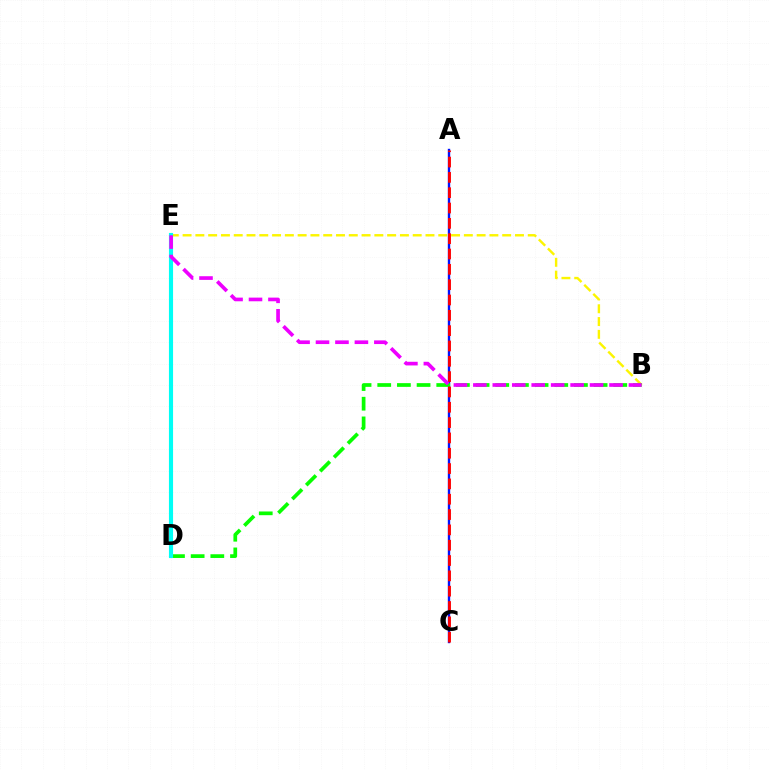{('A', 'C'): [{'color': '#0010ff', 'line_style': 'solid', 'thickness': 1.72}, {'color': '#ff0000', 'line_style': 'dashed', 'thickness': 2.08}], ('B', 'E'): [{'color': '#fcf500', 'line_style': 'dashed', 'thickness': 1.74}, {'color': '#ee00ff', 'line_style': 'dashed', 'thickness': 2.64}], ('B', 'D'): [{'color': '#08ff00', 'line_style': 'dashed', 'thickness': 2.67}], ('D', 'E'): [{'color': '#00fff6', 'line_style': 'solid', 'thickness': 2.97}]}